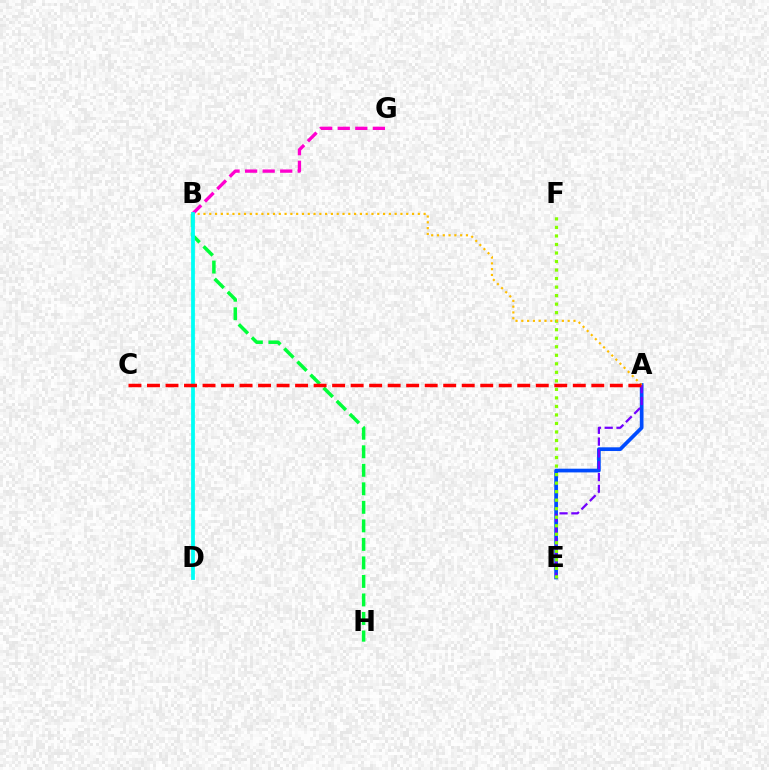{('A', 'E'): [{'color': '#004bff', 'line_style': 'solid', 'thickness': 2.67}, {'color': '#7200ff', 'line_style': 'dashed', 'thickness': 1.61}], ('B', 'H'): [{'color': '#00ff39', 'line_style': 'dashed', 'thickness': 2.52}], ('B', 'G'): [{'color': '#ff00cf', 'line_style': 'dashed', 'thickness': 2.39}], ('E', 'F'): [{'color': '#84ff00', 'line_style': 'dotted', 'thickness': 2.32}], ('A', 'B'): [{'color': '#ffbd00', 'line_style': 'dotted', 'thickness': 1.57}], ('B', 'D'): [{'color': '#00fff6', 'line_style': 'solid', 'thickness': 2.72}], ('A', 'C'): [{'color': '#ff0000', 'line_style': 'dashed', 'thickness': 2.52}]}